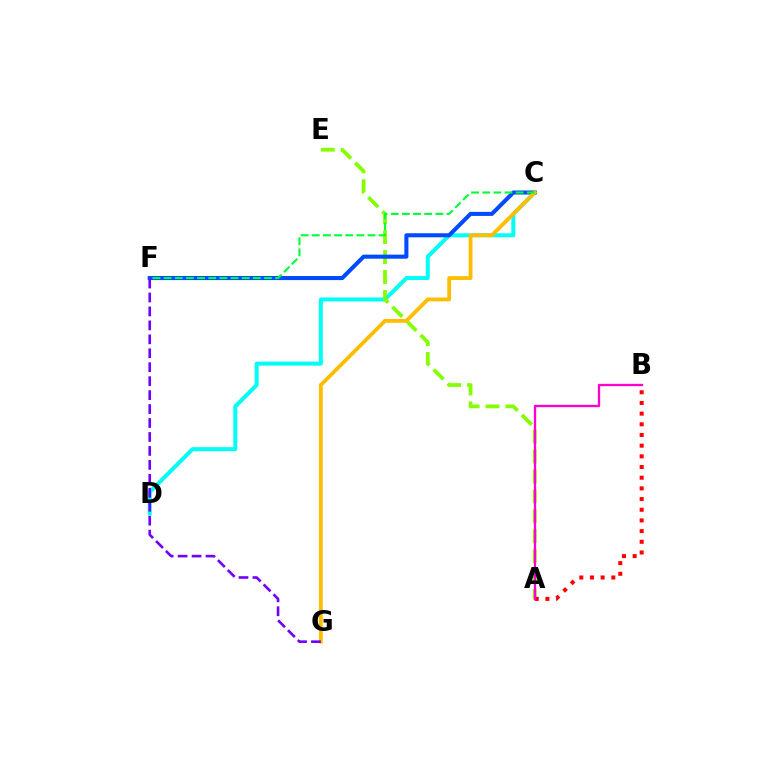{('C', 'D'): [{'color': '#00fff6', 'line_style': 'solid', 'thickness': 2.88}], ('A', 'E'): [{'color': '#84ff00', 'line_style': 'dashed', 'thickness': 2.71}], ('A', 'B'): [{'color': '#ff0000', 'line_style': 'dotted', 'thickness': 2.9}, {'color': '#ff00cf', 'line_style': 'solid', 'thickness': 1.67}], ('C', 'F'): [{'color': '#004bff', 'line_style': 'solid', 'thickness': 2.92}, {'color': '#00ff39', 'line_style': 'dashed', 'thickness': 1.51}], ('C', 'G'): [{'color': '#ffbd00', 'line_style': 'solid', 'thickness': 2.75}], ('F', 'G'): [{'color': '#7200ff', 'line_style': 'dashed', 'thickness': 1.89}]}